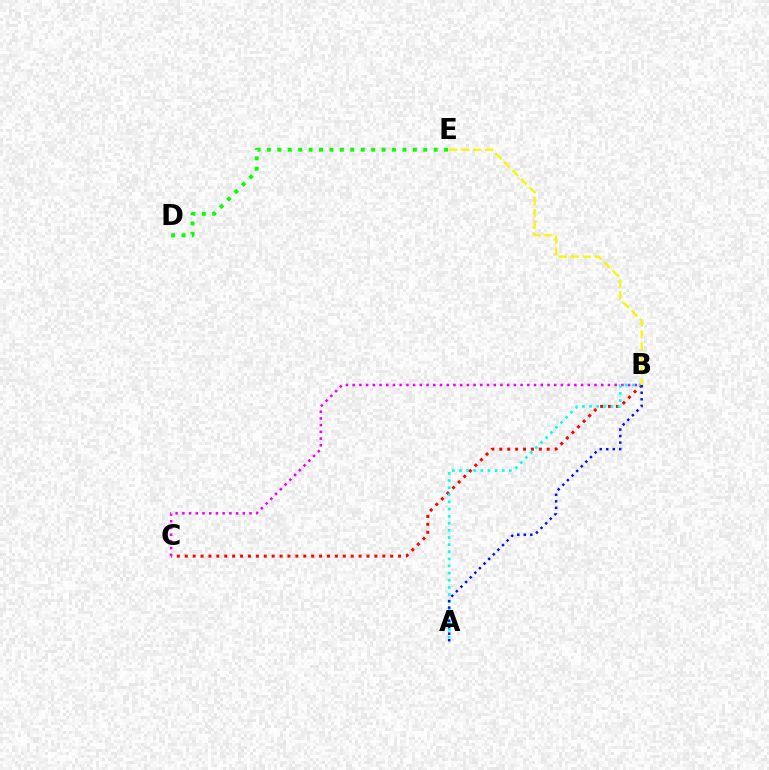{('B', 'C'): [{'color': '#ff0000', 'line_style': 'dotted', 'thickness': 2.15}, {'color': '#ee00ff', 'line_style': 'dotted', 'thickness': 1.83}], ('D', 'E'): [{'color': '#08ff00', 'line_style': 'dotted', 'thickness': 2.83}], ('A', 'B'): [{'color': '#00fff6', 'line_style': 'dotted', 'thickness': 1.93}, {'color': '#0010ff', 'line_style': 'dotted', 'thickness': 1.77}], ('B', 'E'): [{'color': '#fcf500', 'line_style': 'dashed', 'thickness': 1.62}]}